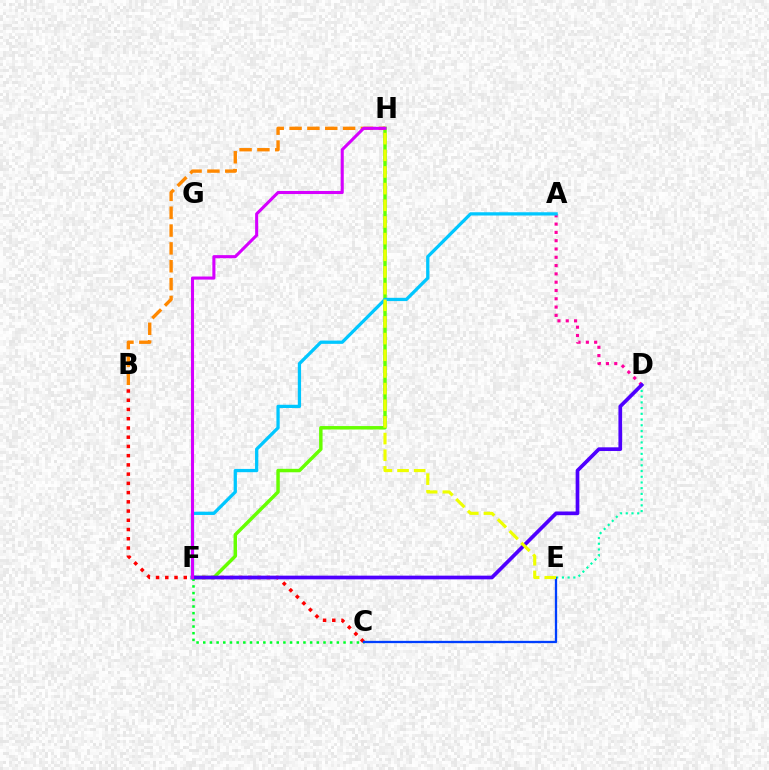{('B', 'C'): [{'color': '#ff0000', 'line_style': 'dotted', 'thickness': 2.51}], ('F', 'H'): [{'color': '#66ff00', 'line_style': 'solid', 'thickness': 2.49}, {'color': '#d600ff', 'line_style': 'solid', 'thickness': 2.21}], ('A', 'D'): [{'color': '#ff00a0', 'line_style': 'dotted', 'thickness': 2.25}], ('B', 'H'): [{'color': '#ff8800', 'line_style': 'dashed', 'thickness': 2.42}], ('C', 'F'): [{'color': '#00ff27', 'line_style': 'dotted', 'thickness': 1.82}], ('A', 'F'): [{'color': '#00c7ff', 'line_style': 'solid', 'thickness': 2.35}], ('D', 'E'): [{'color': '#00ffaf', 'line_style': 'dotted', 'thickness': 1.55}], ('D', 'F'): [{'color': '#4f00ff', 'line_style': 'solid', 'thickness': 2.66}], ('C', 'E'): [{'color': '#003fff', 'line_style': 'solid', 'thickness': 1.65}], ('E', 'H'): [{'color': '#eeff00', 'line_style': 'dashed', 'thickness': 2.26}]}